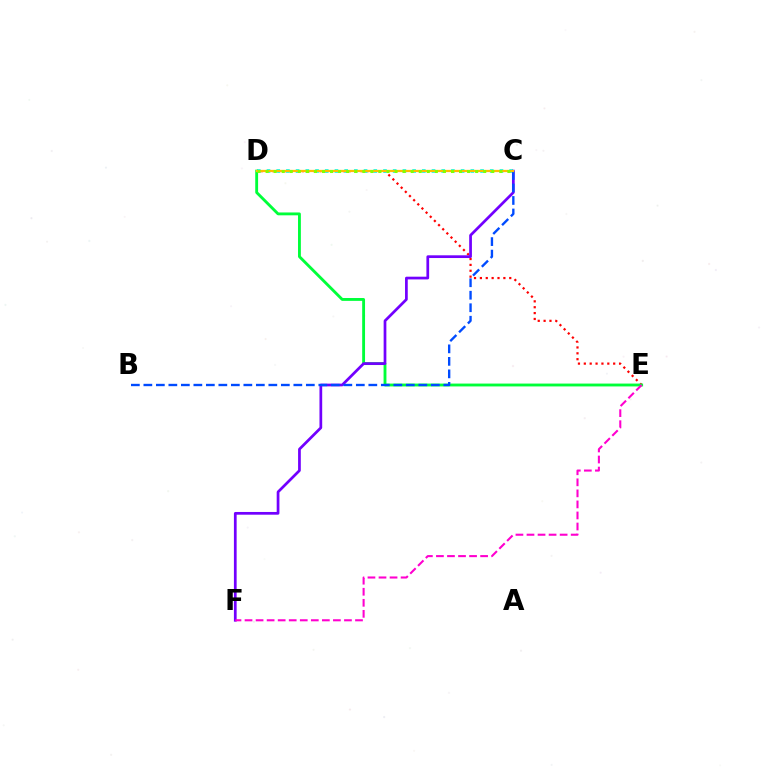{('D', 'E'): [{'color': '#ff0000', 'line_style': 'dotted', 'thickness': 1.6}, {'color': '#00ff39', 'line_style': 'solid', 'thickness': 2.06}], ('C', 'D'): [{'color': '#00fff6', 'line_style': 'dotted', 'thickness': 2.64}, {'color': '#ffbd00', 'line_style': 'solid', 'thickness': 1.61}, {'color': '#84ff00', 'line_style': 'dotted', 'thickness': 2.19}], ('C', 'F'): [{'color': '#7200ff', 'line_style': 'solid', 'thickness': 1.96}], ('B', 'C'): [{'color': '#004bff', 'line_style': 'dashed', 'thickness': 1.7}], ('E', 'F'): [{'color': '#ff00cf', 'line_style': 'dashed', 'thickness': 1.5}]}